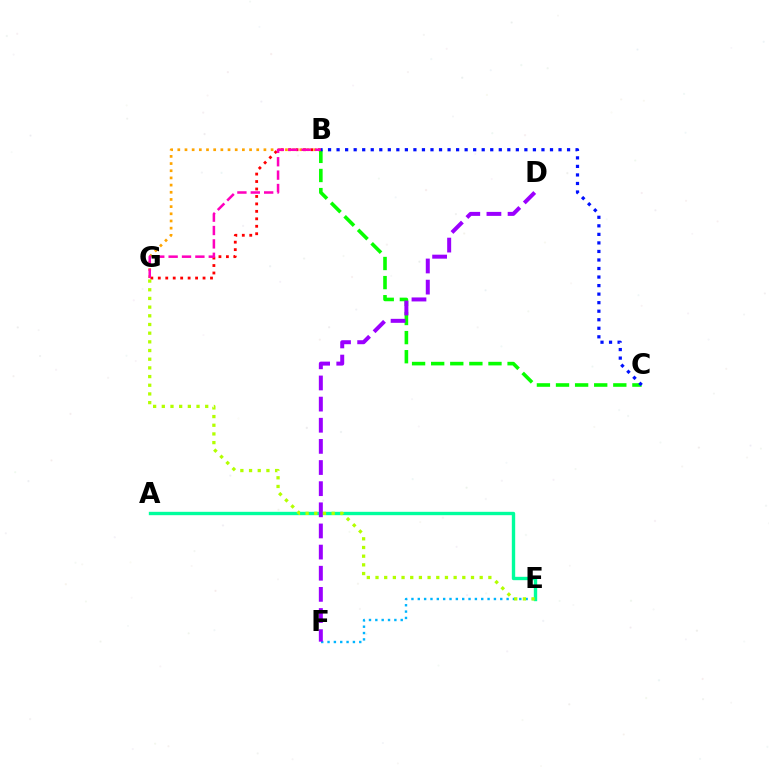{('A', 'E'): [{'color': '#00ff9d', 'line_style': 'solid', 'thickness': 2.42}], ('B', 'C'): [{'color': '#08ff00', 'line_style': 'dashed', 'thickness': 2.59}, {'color': '#0010ff', 'line_style': 'dotted', 'thickness': 2.32}], ('B', 'G'): [{'color': '#ff0000', 'line_style': 'dotted', 'thickness': 2.03}, {'color': '#ffa500', 'line_style': 'dotted', 'thickness': 1.95}, {'color': '#ff00bd', 'line_style': 'dashed', 'thickness': 1.82}], ('E', 'F'): [{'color': '#00b5ff', 'line_style': 'dotted', 'thickness': 1.72}], ('D', 'F'): [{'color': '#9b00ff', 'line_style': 'dashed', 'thickness': 2.87}], ('E', 'G'): [{'color': '#b3ff00', 'line_style': 'dotted', 'thickness': 2.36}]}